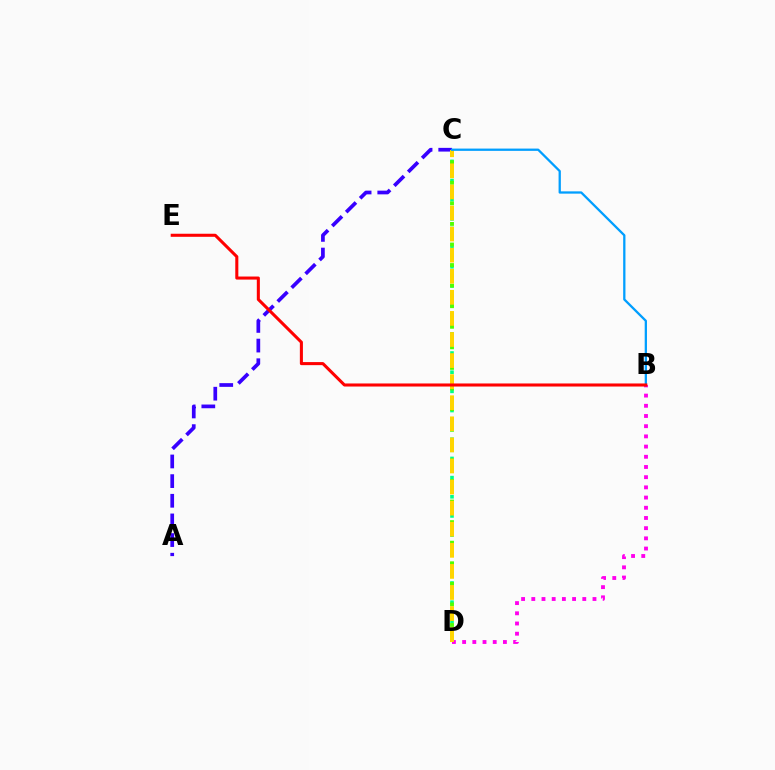{('A', 'C'): [{'color': '#3700ff', 'line_style': 'dashed', 'thickness': 2.67}], ('C', 'D'): [{'color': '#00ff86', 'line_style': 'dotted', 'thickness': 2.6}, {'color': '#4fff00', 'line_style': 'dotted', 'thickness': 2.79}, {'color': '#ffd500', 'line_style': 'dashed', 'thickness': 2.86}], ('B', 'D'): [{'color': '#ff00ed', 'line_style': 'dotted', 'thickness': 2.77}], ('B', 'C'): [{'color': '#009eff', 'line_style': 'solid', 'thickness': 1.65}], ('B', 'E'): [{'color': '#ff0000', 'line_style': 'solid', 'thickness': 2.2}]}